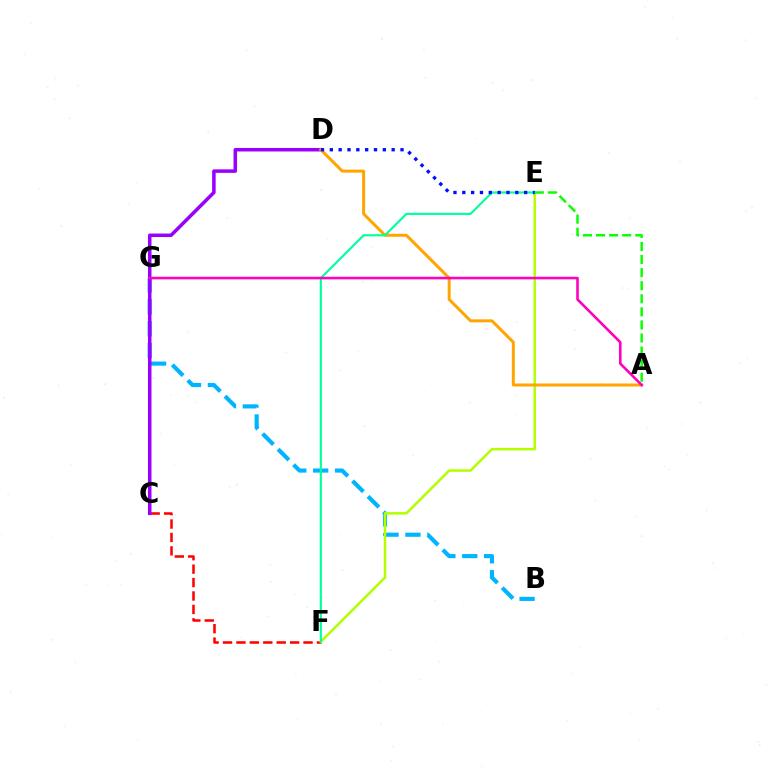{('B', 'G'): [{'color': '#00b5ff', 'line_style': 'dashed', 'thickness': 2.97}], ('C', 'F'): [{'color': '#ff0000', 'line_style': 'dashed', 'thickness': 1.82}], ('E', 'F'): [{'color': '#b3ff00', 'line_style': 'solid', 'thickness': 1.81}, {'color': '#00ff9d', 'line_style': 'solid', 'thickness': 1.54}], ('C', 'D'): [{'color': '#9b00ff', 'line_style': 'solid', 'thickness': 2.54}], ('A', 'E'): [{'color': '#08ff00', 'line_style': 'dashed', 'thickness': 1.78}], ('A', 'D'): [{'color': '#ffa500', 'line_style': 'solid', 'thickness': 2.15}], ('A', 'G'): [{'color': '#ff00bd', 'line_style': 'solid', 'thickness': 1.87}], ('D', 'E'): [{'color': '#0010ff', 'line_style': 'dotted', 'thickness': 2.4}]}